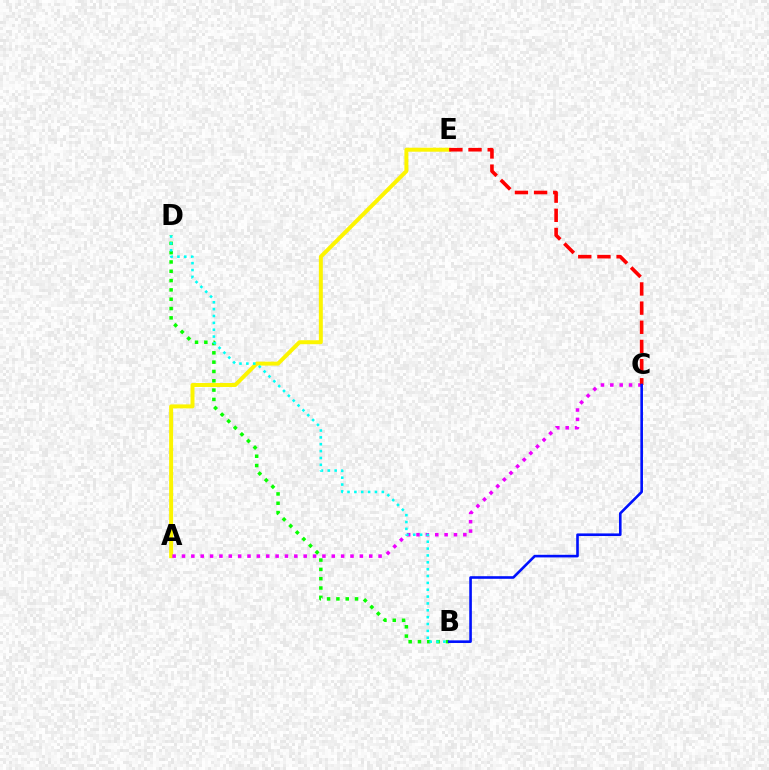{('A', 'E'): [{'color': '#fcf500', 'line_style': 'solid', 'thickness': 2.86}], ('A', 'C'): [{'color': '#ee00ff', 'line_style': 'dotted', 'thickness': 2.54}], ('C', 'E'): [{'color': '#ff0000', 'line_style': 'dashed', 'thickness': 2.6}], ('B', 'D'): [{'color': '#08ff00', 'line_style': 'dotted', 'thickness': 2.53}, {'color': '#00fff6', 'line_style': 'dotted', 'thickness': 1.86}], ('B', 'C'): [{'color': '#0010ff', 'line_style': 'solid', 'thickness': 1.88}]}